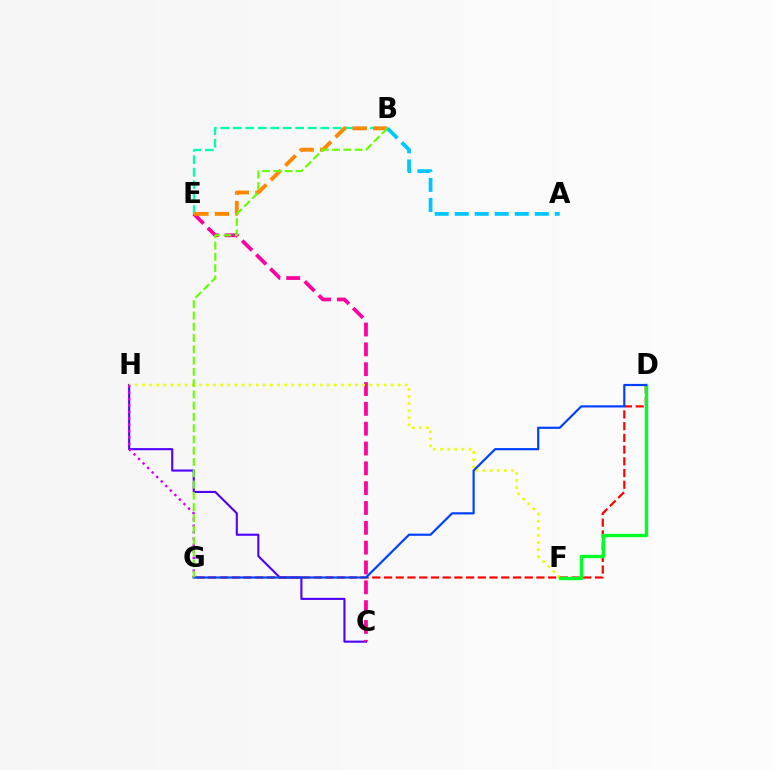{('C', 'H'): [{'color': '#4f00ff', 'line_style': 'solid', 'thickness': 1.51}], ('C', 'E'): [{'color': '#ff00a0', 'line_style': 'dashed', 'thickness': 2.69}], ('B', 'E'): [{'color': '#00ffaf', 'line_style': 'dashed', 'thickness': 1.7}, {'color': '#ff8800', 'line_style': 'dashed', 'thickness': 2.8}], ('F', 'H'): [{'color': '#eeff00', 'line_style': 'dotted', 'thickness': 1.93}], ('G', 'H'): [{'color': '#d600ff', 'line_style': 'dotted', 'thickness': 1.74}], ('D', 'G'): [{'color': '#ff0000', 'line_style': 'dashed', 'thickness': 1.59}, {'color': '#003fff', 'line_style': 'solid', 'thickness': 1.57}], ('D', 'F'): [{'color': '#00ff27', 'line_style': 'solid', 'thickness': 2.42}], ('B', 'G'): [{'color': '#66ff00', 'line_style': 'dashed', 'thickness': 1.53}], ('A', 'B'): [{'color': '#00c7ff', 'line_style': 'dashed', 'thickness': 2.72}]}